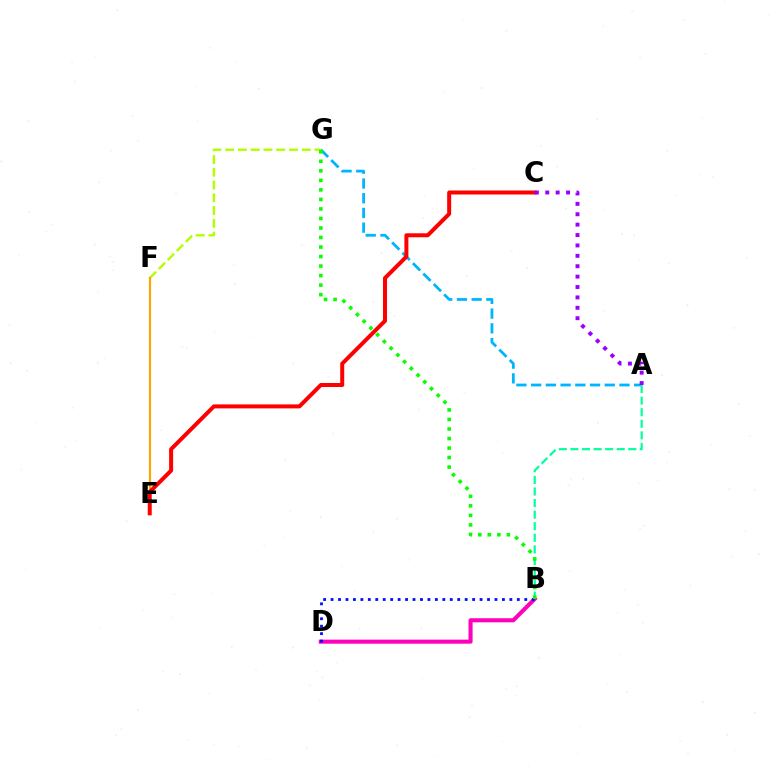{('A', 'G'): [{'color': '#00b5ff', 'line_style': 'dashed', 'thickness': 2.0}], ('B', 'D'): [{'color': '#ff00bd', 'line_style': 'solid', 'thickness': 2.93}, {'color': '#0010ff', 'line_style': 'dotted', 'thickness': 2.02}], ('F', 'G'): [{'color': '#b3ff00', 'line_style': 'dashed', 'thickness': 1.73}], ('A', 'B'): [{'color': '#00ff9d', 'line_style': 'dashed', 'thickness': 1.57}], ('E', 'F'): [{'color': '#ffa500', 'line_style': 'solid', 'thickness': 1.56}], ('C', 'E'): [{'color': '#ff0000', 'line_style': 'solid', 'thickness': 2.87}], ('B', 'G'): [{'color': '#08ff00', 'line_style': 'dotted', 'thickness': 2.59}], ('A', 'C'): [{'color': '#9b00ff', 'line_style': 'dotted', 'thickness': 2.82}]}